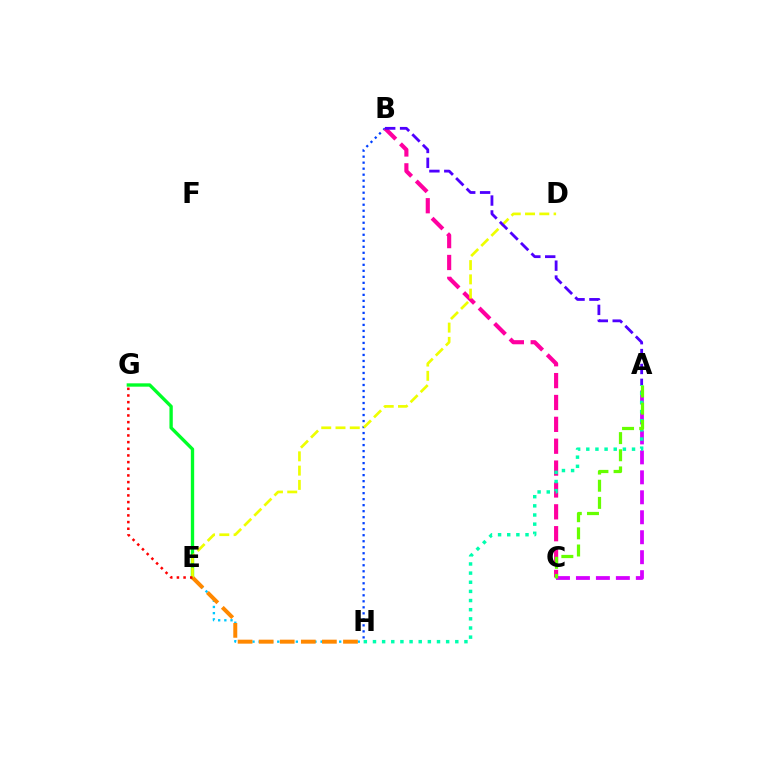{('E', 'G'): [{'color': '#00ff27', 'line_style': 'solid', 'thickness': 2.41}, {'color': '#ff0000', 'line_style': 'dotted', 'thickness': 1.81}], ('A', 'C'): [{'color': '#d600ff', 'line_style': 'dashed', 'thickness': 2.71}, {'color': '#66ff00', 'line_style': 'dashed', 'thickness': 2.33}], ('B', 'H'): [{'color': '#003fff', 'line_style': 'dotted', 'thickness': 1.63}], ('E', 'H'): [{'color': '#00c7ff', 'line_style': 'dotted', 'thickness': 1.68}, {'color': '#ff8800', 'line_style': 'dashed', 'thickness': 2.86}], ('B', 'C'): [{'color': '#ff00a0', 'line_style': 'dashed', 'thickness': 2.97}], ('A', 'H'): [{'color': '#00ffaf', 'line_style': 'dotted', 'thickness': 2.48}], ('D', 'E'): [{'color': '#eeff00', 'line_style': 'dashed', 'thickness': 1.94}], ('A', 'B'): [{'color': '#4f00ff', 'line_style': 'dashed', 'thickness': 2.02}]}